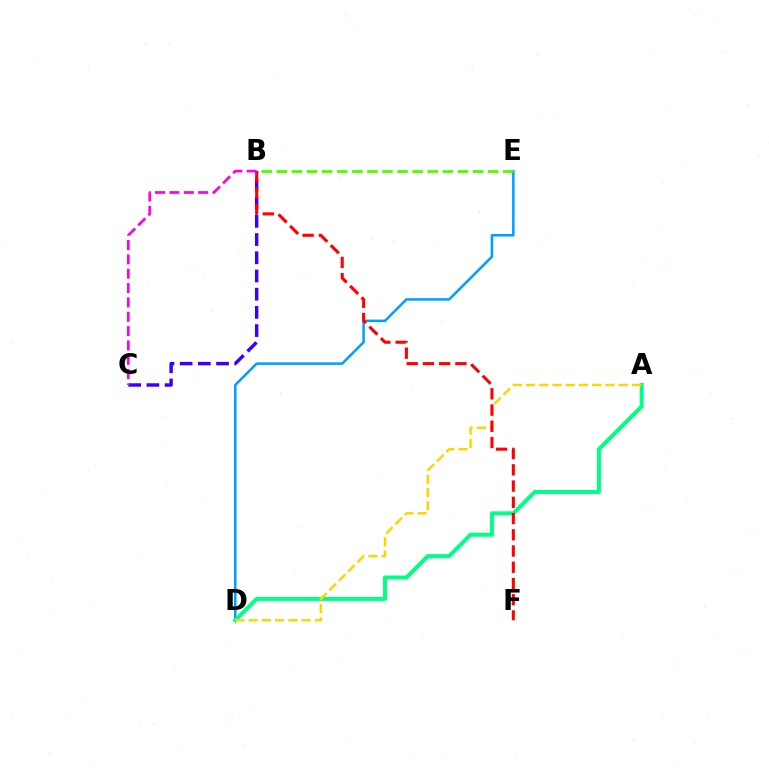{('B', 'C'): [{'color': '#3700ff', 'line_style': 'dashed', 'thickness': 2.47}, {'color': '#ff00ed', 'line_style': 'dashed', 'thickness': 1.95}], ('D', 'E'): [{'color': '#009eff', 'line_style': 'solid', 'thickness': 1.81}], ('A', 'D'): [{'color': '#00ff86', 'line_style': 'solid', 'thickness': 2.88}, {'color': '#ffd500', 'line_style': 'dashed', 'thickness': 1.8}], ('B', 'E'): [{'color': '#4fff00', 'line_style': 'dashed', 'thickness': 2.05}], ('B', 'F'): [{'color': '#ff0000', 'line_style': 'dashed', 'thickness': 2.21}]}